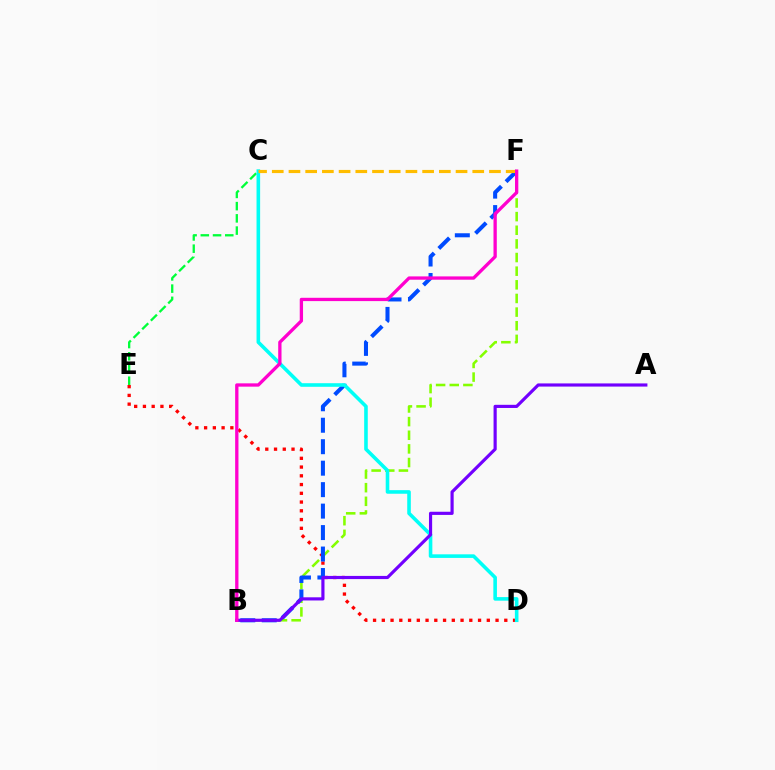{('B', 'F'): [{'color': '#84ff00', 'line_style': 'dashed', 'thickness': 1.85}, {'color': '#004bff', 'line_style': 'dashed', 'thickness': 2.92}, {'color': '#ff00cf', 'line_style': 'solid', 'thickness': 2.38}], ('C', 'E'): [{'color': '#00ff39', 'line_style': 'dashed', 'thickness': 1.66}], ('D', 'E'): [{'color': '#ff0000', 'line_style': 'dotted', 'thickness': 2.38}], ('C', 'D'): [{'color': '#00fff6', 'line_style': 'solid', 'thickness': 2.58}], ('A', 'B'): [{'color': '#7200ff', 'line_style': 'solid', 'thickness': 2.28}], ('C', 'F'): [{'color': '#ffbd00', 'line_style': 'dashed', 'thickness': 2.27}]}